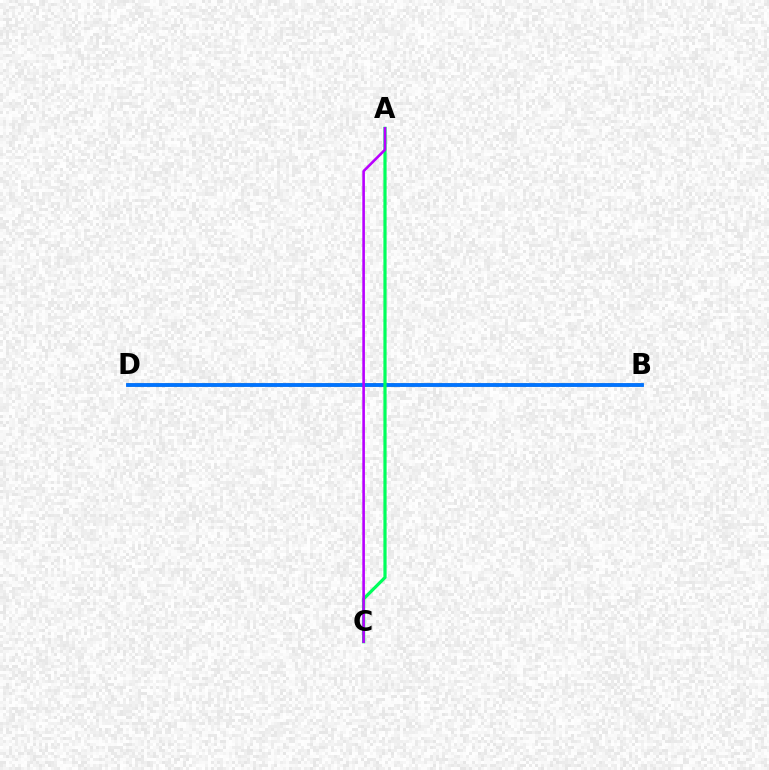{('B', 'D'): [{'color': '#d1ff00', 'line_style': 'dotted', 'thickness': 2.56}, {'color': '#ff0000', 'line_style': 'solid', 'thickness': 1.8}, {'color': '#0074ff', 'line_style': 'solid', 'thickness': 2.75}], ('A', 'C'): [{'color': '#00ff5c', 'line_style': 'solid', 'thickness': 2.31}, {'color': '#b900ff', 'line_style': 'solid', 'thickness': 1.88}]}